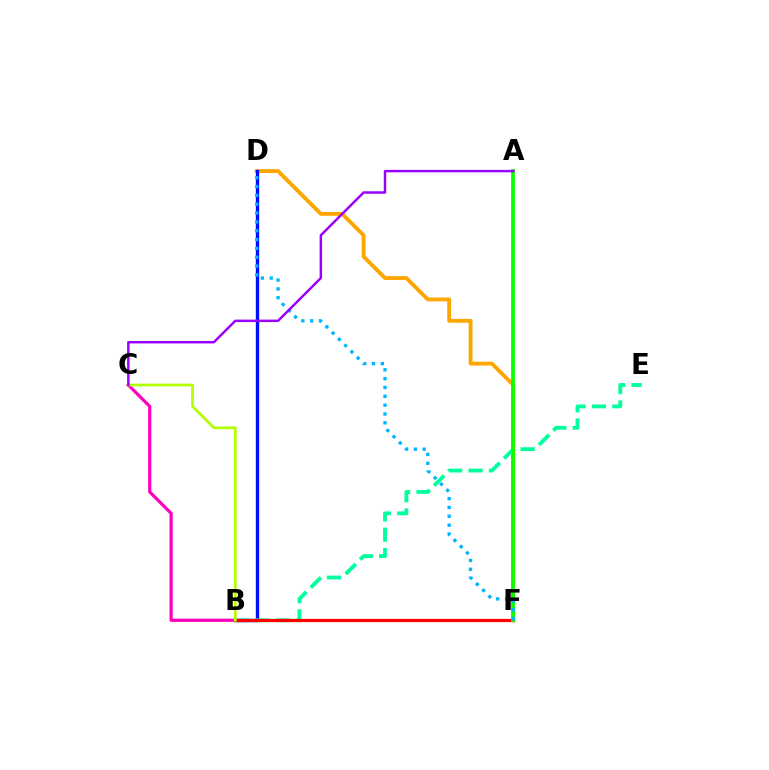{('D', 'F'): [{'color': '#ffa500', 'line_style': 'solid', 'thickness': 2.77}, {'color': '#00b5ff', 'line_style': 'dotted', 'thickness': 2.4}], ('B', 'D'): [{'color': '#0010ff', 'line_style': 'solid', 'thickness': 2.4}], ('B', 'E'): [{'color': '#00ff9d', 'line_style': 'dashed', 'thickness': 2.76}], ('B', 'C'): [{'color': '#ff00bd', 'line_style': 'solid', 'thickness': 2.3}, {'color': '#b3ff00', 'line_style': 'solid', 'thickness': 1.99}], ('B', 'F'): [{'color': '#ff0000', 'line_style': 'solid', 'thickness': 2.32}], ('A', 'F'): [{'color': '#08ff00', 'line_style': 'solid', 'thickness': 2.69}], ('A', 'C'): [{'color': '#9b00ff', 'line_style': 'solid', 'thickness': 1.76}]}